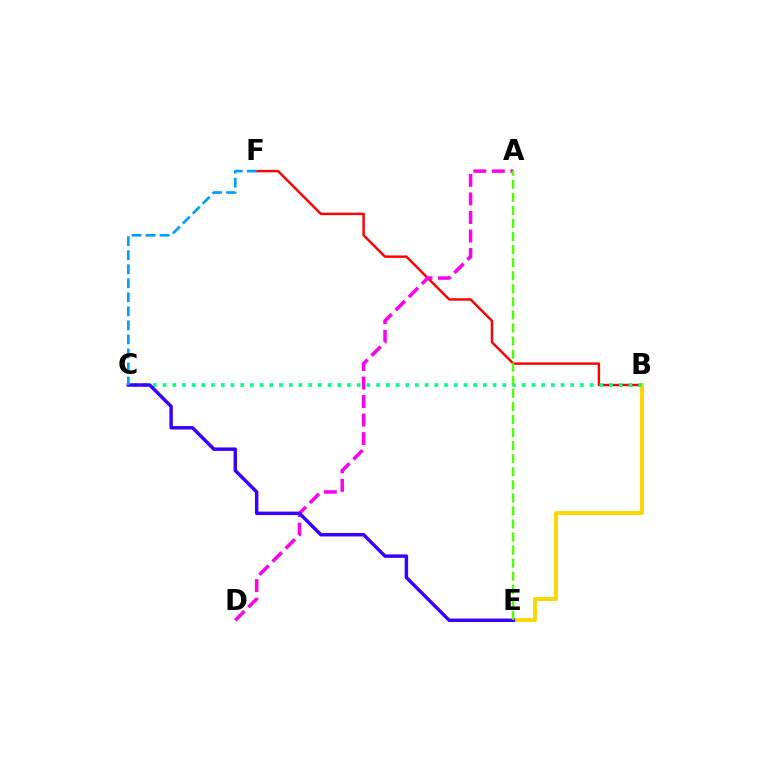{('B', 'F'): [{'color': '#ff0000', 'line_style': 'solid', 'thickness': 1.76}], ('A', 'D'): [{'color': '#ff00ed', 'line_style': 'dashed', 'thickness': 2.52}], ('B', 'E'): [{'color': '#ffd500', 'line_style': 'solid', 'thickness': 2.78}], ('B', 'C'): [{'color': '#00ff86', 'line_style': 'dotted', 'thickness': 2.64}], ('C', 'E'): [{'color': '#3700ff', 'line_style': 'solid', 'thickness': 2.49}], ('A', 'E'): [{'color': '#4fff00', 'line_style': 'dashed', 'thickness': 1.77}], ('C', 'F'): [{'color': '#009eff', 'line_style': 'dashed', 'thickness': 1.91}]}